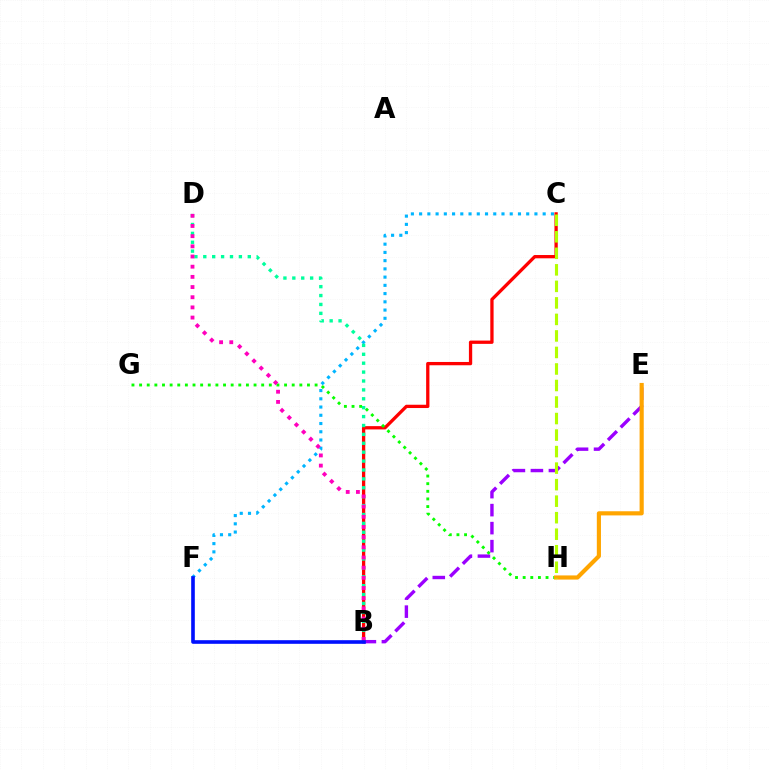{('C', 'F'): [{'color': '#00b5ff', 'line_style': 'dotted', 'thickness': 2.24}], ('B', 'C'): [{'color': '#ff0000', 'line_style': 'solid', 'thickness': 2.37}], ('B', 'E'): [{'color': '#9b00ff', 'line_style': 'dashed', 'thickness': 2.45}], ('G', 'H'): [{'color': '#08ff00', 'line_style': 'dotted', 'thickness': 2.07}], ('E', 'H'): [{'color': '#ffa500', 'line_style': 'solid', 'thickness': 2.99}], ('B', 'D'): [{'color': '#00ff9d', 'line_style': 'dotted', 'thickness': 2.42}, {'color': '#ff00bd', 'line_style': 'dotted', 'thickness': 2.77}], ('C', 'H'): [{'color': '#b3ff00', 'line_style': 'dashed', 'thickness': 2.24}], ('B', 'F'): [{'color': '#0010ff', 'line_style': 'solid', 'thickness': 2.61}]}